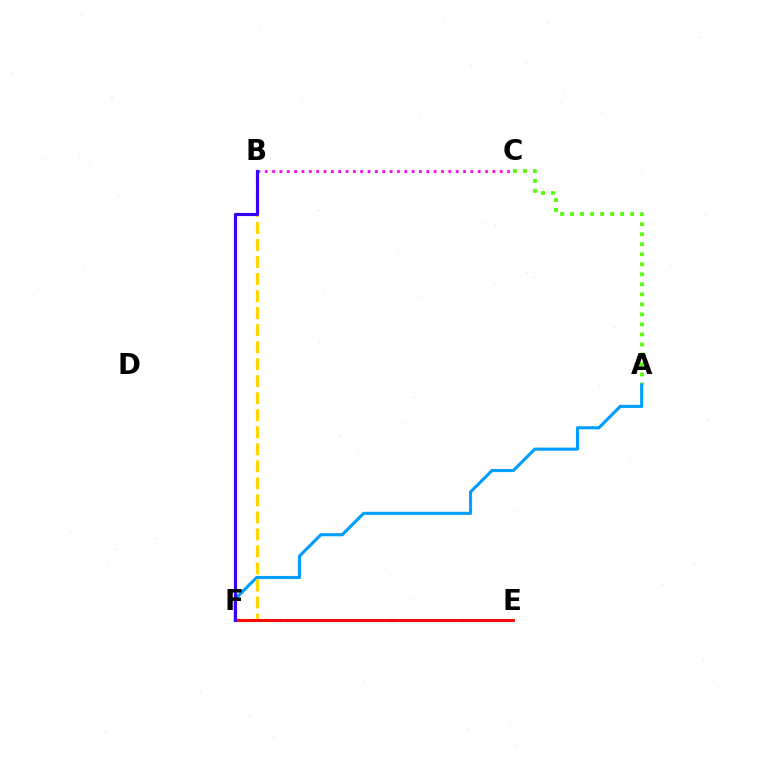{('A', 'C'): [{'color': '#4fff00', 'line_style': 'dotted', 'thickness': 2.72}], ('E', 'F'): [{'color': '#00ff86', 'line_style': 'dashed', 'thickness': 1.97}, {'color': '#ff0000', 'line_style': 'solid', 'thickness': 2.05}], ('A', 'F'): [{'color': '#009eff', 'line_style': 'solid', 'thickness': 2.22}], ('B', 'F'): [{'color': '#ffd500', 'line_style': 'dashed', 'thickness': 2.31}, {'color': '#3700ff', 'line_style': 'solid', 'thickness': 2.26}], ('B', 'C'): [{'color': '#ff00ed', 'line_style': 'dotted', 'thickness': 2.0}]}